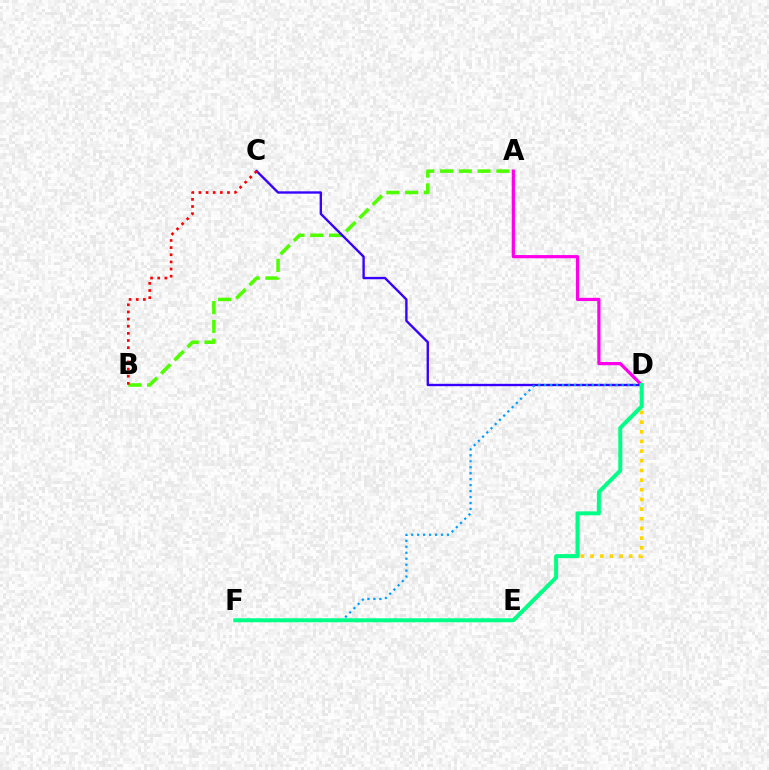{('A', 'D'): [{'color': '#ff00ed', 'line_style': 'solid', 'thickness': 2.31}], ('A', 'B'): [{'color': '#4fff00', 'line_style': 'dashed', 'thickness': 2.55}], ('C', 'D'): [{'color': '#3700ff', 'line_style': 'solid', 'thickness': 1.7}], ('B', 'C'): [{'color': '#ff0000', 'line_style': 'dotted', 'thickness': 1.94}], ('D', 'E'): [{'color': '#ffd500', 'line_style': 'dotted', 'thickness': 2.63}], ('D', 'F'): [{'color': '#009eff', 'line_style': 'dotted', 'thickness': 1.62}, {'color': '#00ff86', 'line_style': 'solid', 'thickness': 2.86}]}